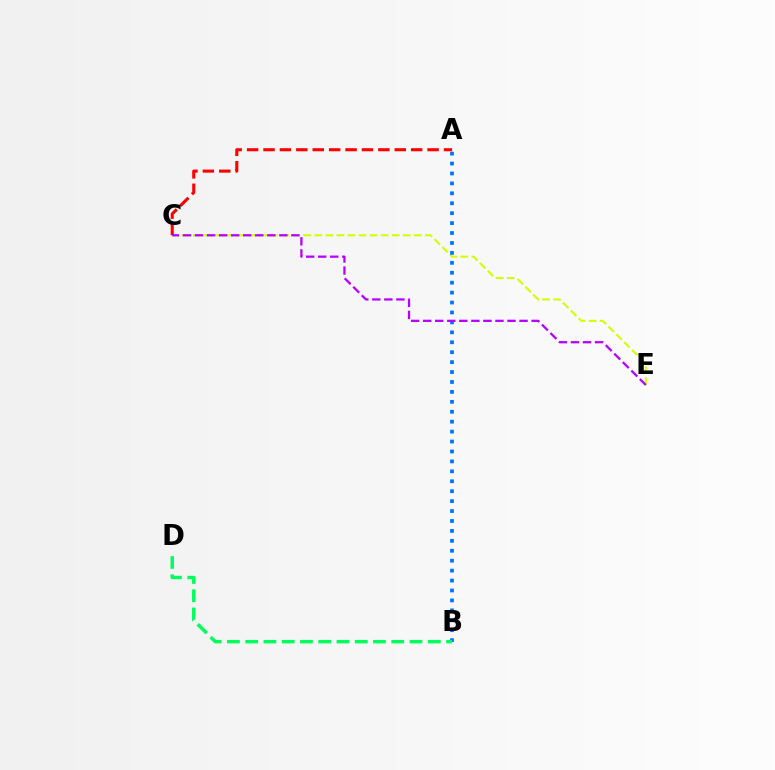{('C', 'E'): [{'color': '#d1ff00', 'line_style': 'dashed', 'thickness': 1.5}, {'color': '#b900ff', 'line_style': 'dashed', 'thickness': 1.64}], ('A', 'C'): [{'color': '#ff0000', 'line_style': 'dashed', 'thickness': 2.23}], ('A', 'B'): [{'color': '#0074ff', 'line_style': 'dotted', 'thickness': 2.7}], ('B', 'D'): [{'color': '#00ff5c', 'line_style': 'dashed', 'thickness': 2.48}]}